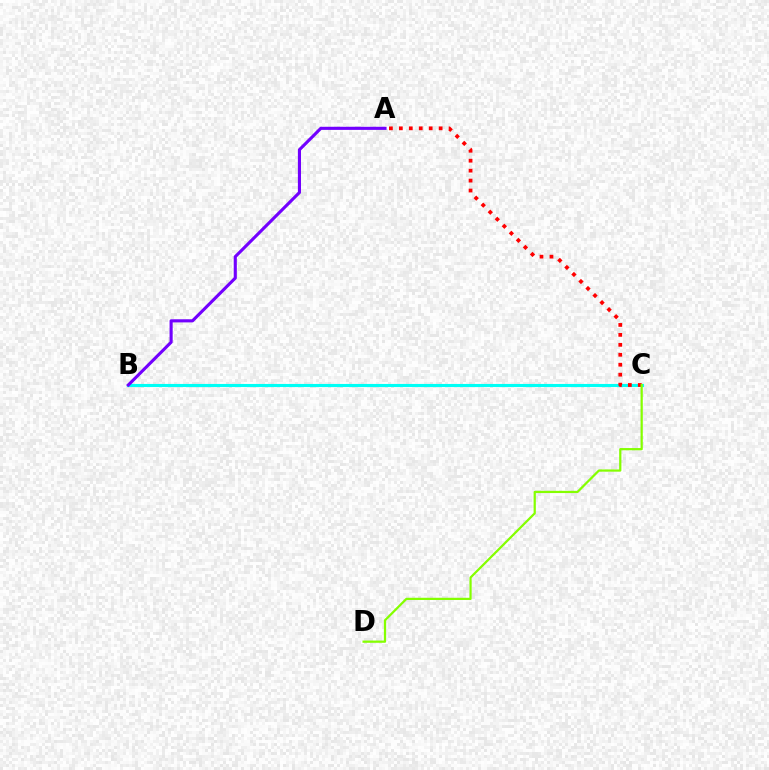{('B', 'C'): [{'color': '#00fff6', 'line_style': 'solid', 'thickness': 2.24}], ('A', 'C'): [{'color': '#ff0000', 'line_style': 'dotted', 'thickness': 2.7}], ('A', 'B'): [{'color': '#7200ff', 'line_style': 'solid', 'thickness': 2.24}], ('C', 'D'): [{'color': '#84ff00', 'line_style': 'solid', 'thickness': 1.61}]}